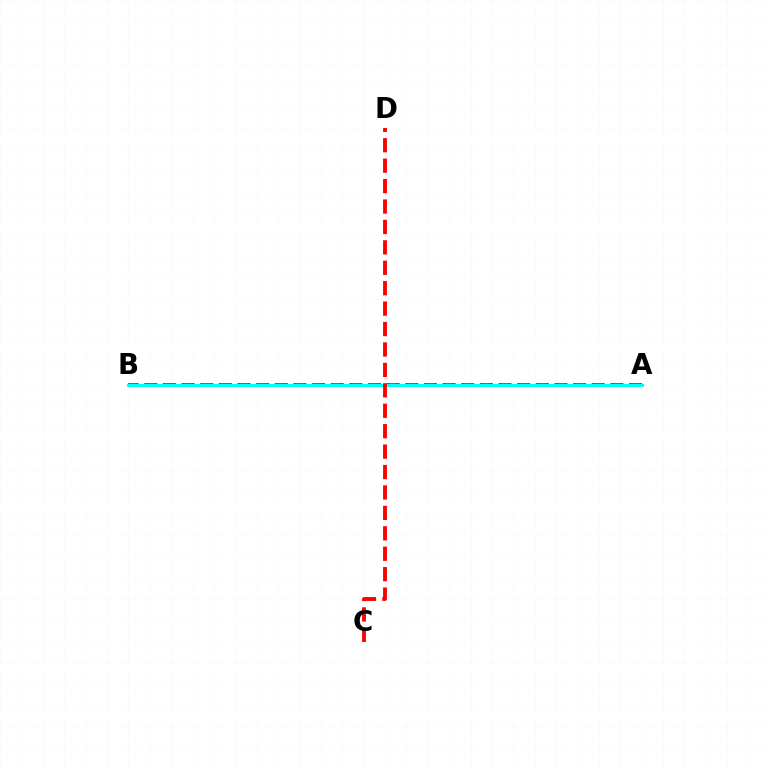{('A', 'B'): [{'color': '#84ff00', 'line_style': 'dotted', 'thickness': 2.54}, {'color': '#7200ff', 'line_style': 'dashed', 'thickness': 2.53}, {'color': '#00fff6', 'line_style': 'solid', 'thickness': 2.16}], ('C', 'D'): [{'color': '#ff0000', 'line_style': 'dashed', 'thickness': 2.77}]}